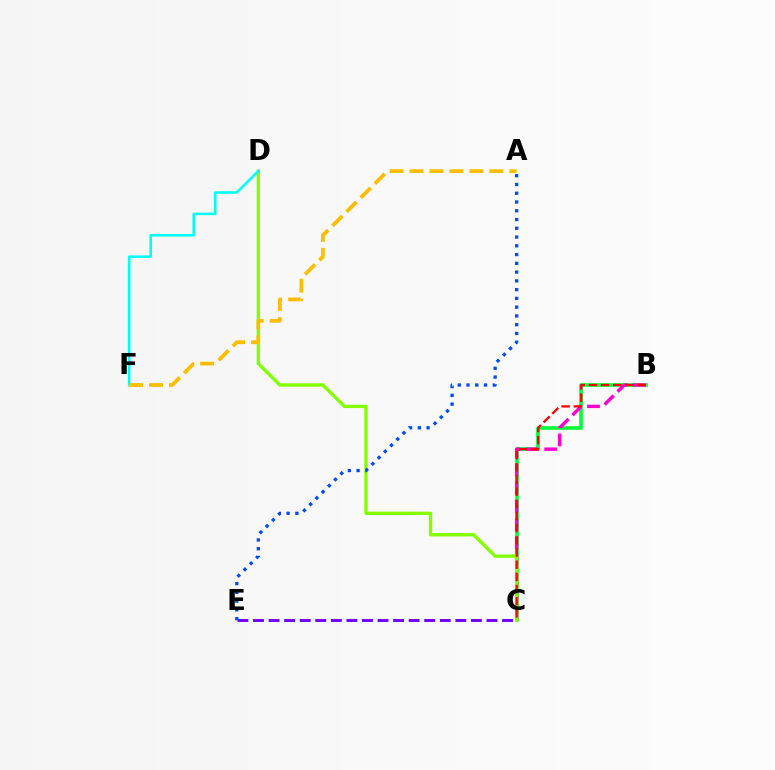{('B', 'C'): [{'color': '#00ff39', 'line_style': 'solid', 'thickness': 2.63}, {'color': '#ff00cf', 'line_style': 'dashed', 'thickness': 2.48}, {'color': '#ff0000', 'line_style': 'dashed', 'thickness': 1.65}], ('C', 'D'): [{'color': '#84ff00', 'line_style': 'solid', 'thickness': 2.42}], ('D', 'F'): [{'color': '#00fff6', 'line_style': 'solid', 'thickness': 1.85}], ('A', 'F'): [{'color': '#ffbd00', 'line_style': 'dashed', 'thickness': 2.71}], ('C', 'E'): [{'color': '#7200ff', 'line_style': 'dashed', 'thickness': 2.11}], ('A', 'E'): [{'color': '#004bff', 'line_style': 'dotted', 'thickness': 2.38}]}